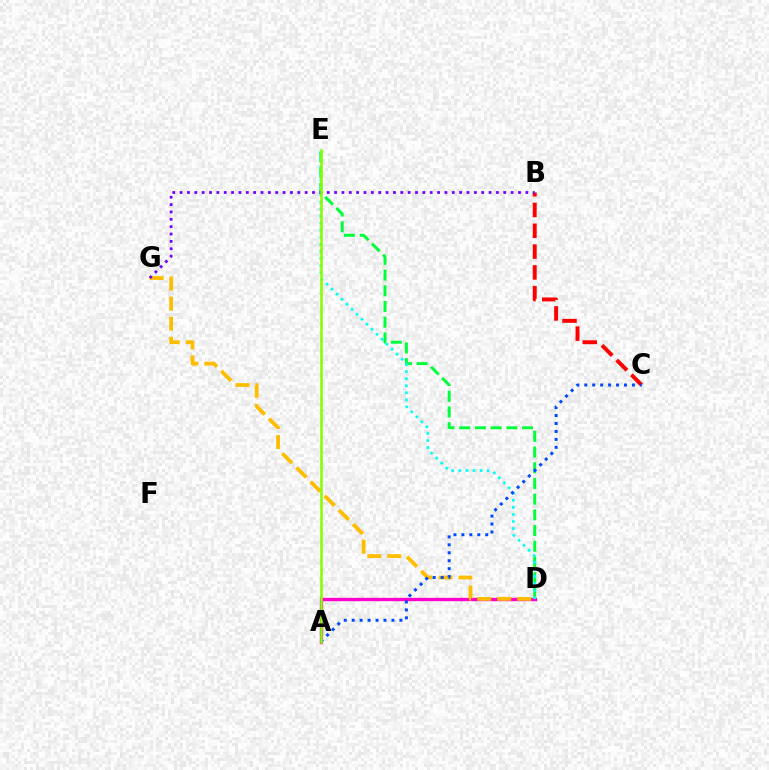{('B', 'C'): [{'color': '#ff0000', 'line_style': 'dashed', 'thickness': 2.83}], ('A', 'D'): [{'color': '#ff00cf', 'line_style': 'solid', 'thickness': 2.41}], ('D', 'E'): [{'color': '#00ff39', 'line_style': 'dashed', 'thickness': 2.13}, {'color': '#00fff6', 'line_style': 'dotted', 'thickness': 1.92}], ('D', 'G'): [{'color': '#ffbd00', 'line_style': 'dashed', 'thickness': 2.72}], ('A', 'C'): [{'color': '#004bff', 'line_style': 'dotted', 'thickness': 2.16}], ('B', 'G'): [{'color': '#7200ff', 'line_style': 'dotted', 'thickness': 2.0}], ('A', 'E'): [{'color': '#84ff00', 'line_style': 'solid', 'thickness': 1.82}]}